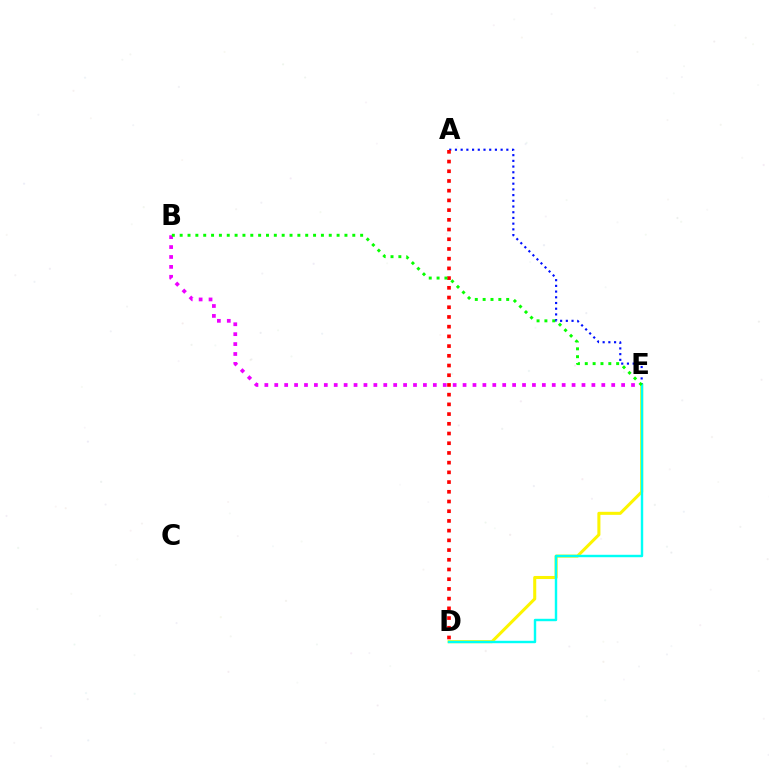{('D', 'E'): [{'color': '#fcf500', 'line_style': 'solid', 'thickness': 2.2}, {'color': '#00fff6', 'line_style': 'solid', 'thickness': 1.74}], ('B', 'E'): [{'color': '#ee00ff', 'line_style': 'dotted', 'thickness': 2.69}, {'color': '#08ff00', 'line_style': 'dotted', 'thickness': 2.13}], ('A', 'E'): [{'color': '#0010ff', 'line_style': 'dotted', 'thickness': 1.55}], ('A', 'D'): [{'color': '#ff0000', 'line_style': 'dotted', 'thickness': 2.64}]}